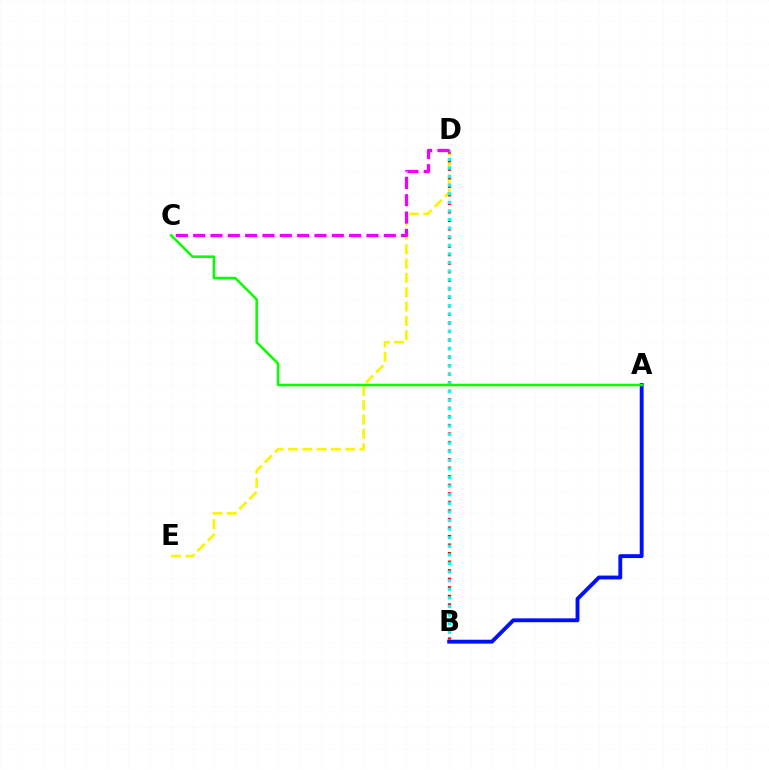{('D', 'E'): [{'color': '#fcf500', 'line_style': 'dashed', 'thickness': 1.95}], ('B', 'D'): [{'color': '#ff0000', 'line_style': 'dotted', 'thickness': 2.32}, {'color': '#00fff6', 'line_style': 'dotted', 'thickness': 2.34}], ('C', 'D'): [{'color': '#ee00ff', 'line_style': 'dashed', 'thickness': 2.35}], ('A', 'B'): [{'color': '#0010ff', 'line_style': 'solid', 'thickness': 2.79}], ('A', 'C'): [{'color': '#08ff00', 'line_style': 'solid', 'thickness': 1.82}]}